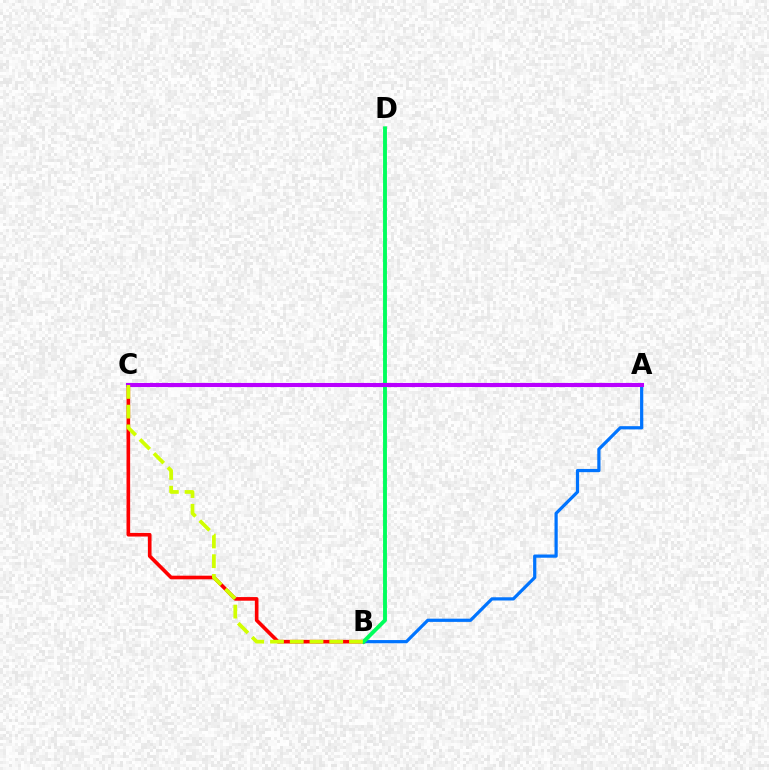{('B', 'C'): [{'color': '#ff0000', 'line_style': 'solid', 'thickness': 2.61}, {'color': '#d1ff00', 'line_style': 'dashed', 'thickness': 2.68}], ('A', 'B'): [{'color': '#0074ff', 'line_style': 'solid', 'thickness': 2.31}], ('B', 'D'): [{'color': '#00ff5c', 'line_style': 'solid', 'thickness': 2.8}], ('A', 'C'): [{'color': '#b900ff', 'line_style': 'solid', 'thickness': 2.94}]}